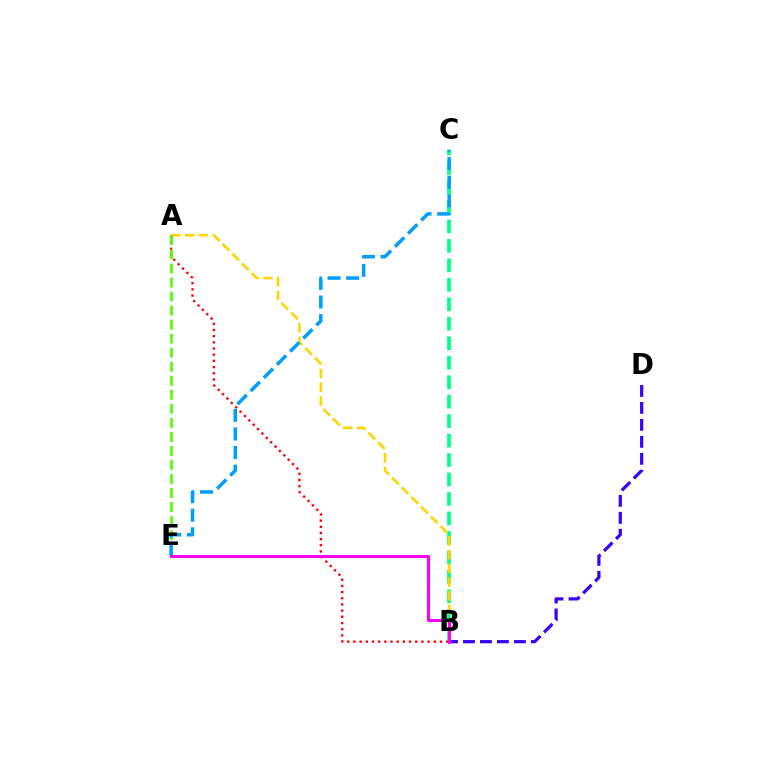{('B', 'C'): [{'color': '#00ff86', 'line_style': 'dashed', 'thickness': 2.64}], ('A', 'B'): [{'color': '#ff0000', 'line_style': 'dotted', 'thickness': 1.68}, {'color': '#ffd500', 'line_style': 'dashed', 'thickness': 1.86}], ('A', 'E'): [{'color': '#4fff00', 'line_style': 'dashed', 'thickness': 1.91}], ('B', 'D'): [{'color': '#3700ff', 'line_style': 'dashed', 'thickness': 2.31}], ('C', 'E'): [{'color': '#009eff', 'line_style': 'dashed', 'thickness': 2.53}], ('B', 'E'): [{'color': '#ff00ed', 'line_style': 'solid', 'thickness': 2.13}]}